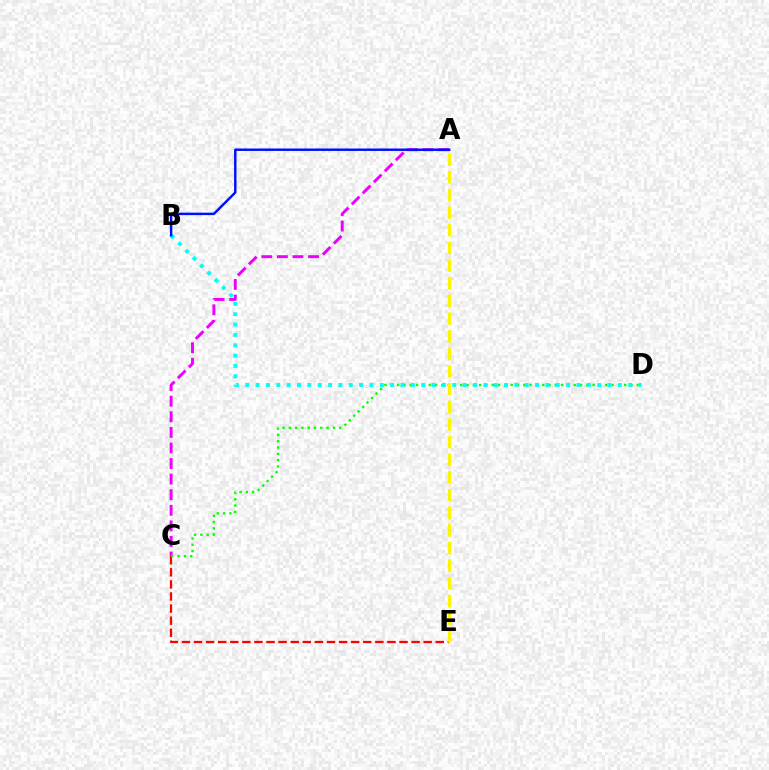{('C', 'E'): [{'color': '#ff0000', 'line_style': 'dashed', 'thickness': 1.64}], ('A', 'C'): [{'color': '#ee00ff', 'line_style': 'dashed', 'thickness': 2.12}], ('C', 'D'): [{'color': '#08ff00', 'line_style': 'dotted', 'thickness': 1.71}], ('A', 'E'): [{'color': '#fcf500', 'line_style': 'dashed', 'thickness': 2.4}], ('B', 'D'): [{'color': '#00fff6', 'line_style': 'dotted', 'thickness': 2.81}], ('A', 'B'): [{'color': '#0010ff', 'line_style': 'solid', 'thickness': 1.77}]}